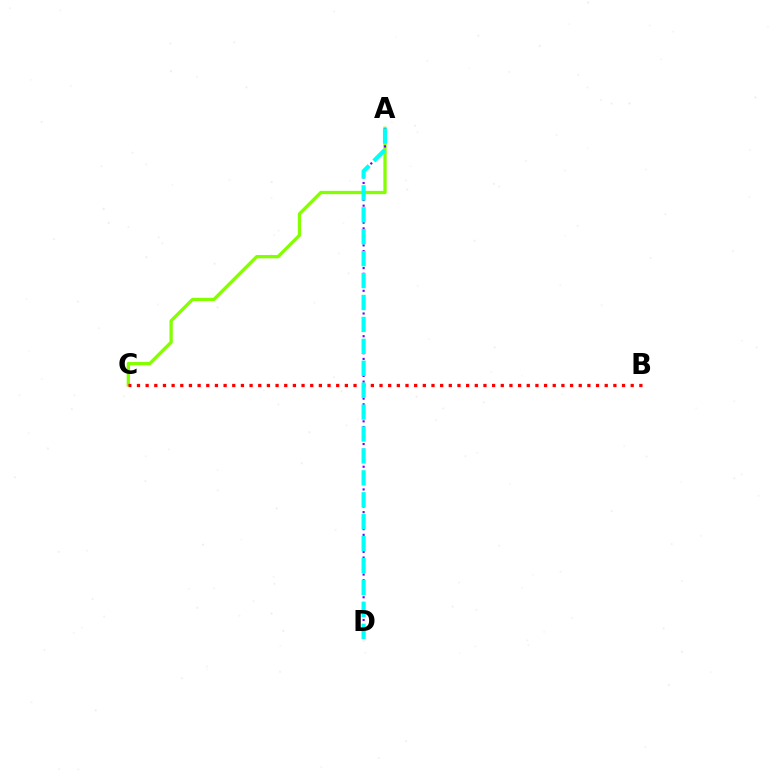{('A', 'C'): [{'color': '#84ff00', 'line_style': 'solid', 'thickness': 2.36}], ('A', 'D'): [{'color': '#7200ff', 'line_style': 'dotted', 'thickness': 1.54}, {'color': '#00fff6', 'line_style': 'dashed', 'thickness': 2.98}], ('B', 'C'): [{'color': '#ff0000', 'line_style': 'dotted', 'thickness': 2.35}]}